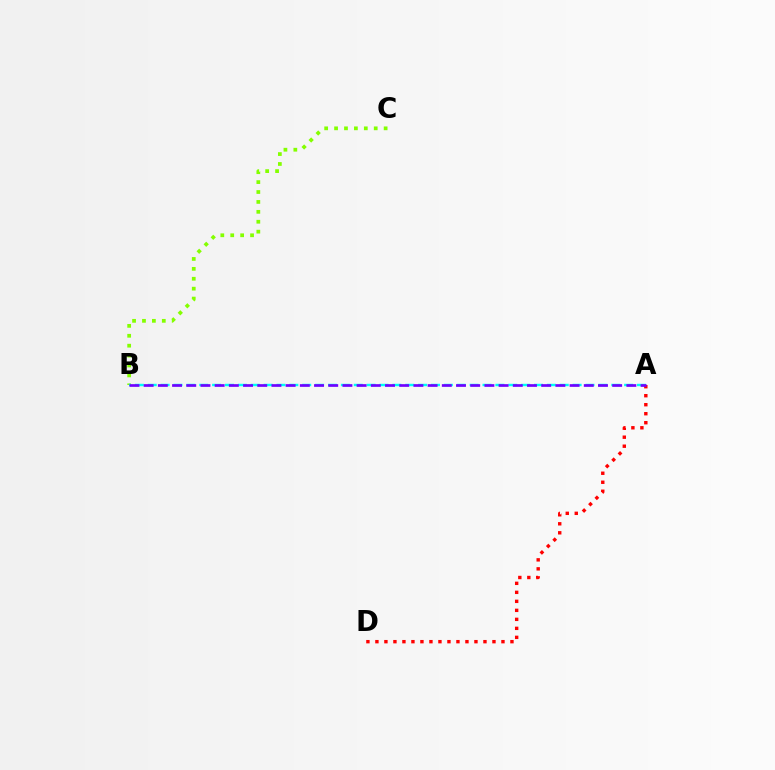{('B', 'C'): [{'color': '#84ff00', 'line_style': 'dotted', 'thickness': 2.69}], ('A', 'B'): [{'color': '#00fff6', 'line_style': 'dashed', 'thickness': 1.75}, {'color': '#7200ff', 'line_style': 'dashed', 'thickness': 1.93}], ('A', 'D'): [{'color': '#ff0000', 'line_style': 'dotted', 'thickness': 2.45}]}